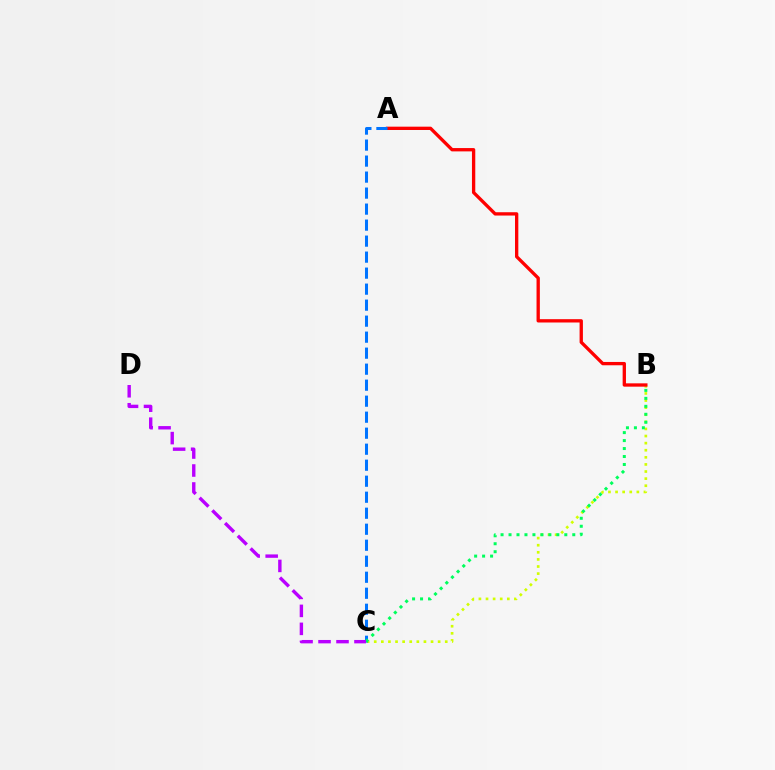{('B', 'C'): [{'color': '#d1ff00', 'line_style': 'dotted', 'thickness': 1.93}, {'color': '#00ff5c', 'line_style': 'dotted', 'thickness': 2.17}], ('A', 'B'): [{'color': '#ff0000', 'line_style': 'solid', 'thickness': 2.39}], ('A', 'C'): [{'color': '#0074ff', 'line_style': 'dashed', 'thickness': 2.17}], ('C', 'D'): [{'color': '#b900ff', 'line_style': 'dashed', 'thickness': 2.44}]}